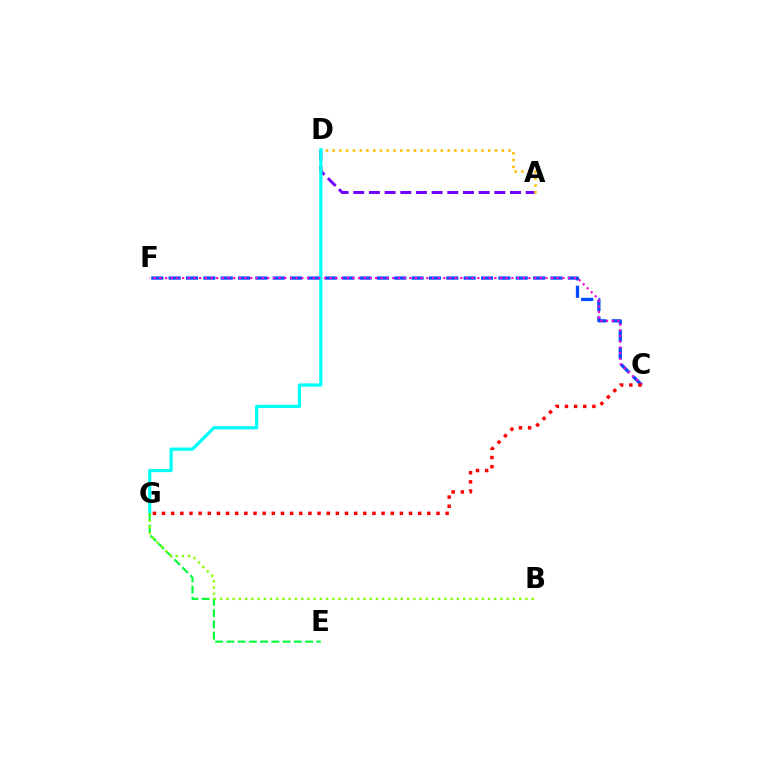{('E', 'G'): [{'color': '#00ff39', 'line_style': 'dashed', 'thickness': 1.53}], ('A', 'D'): [{'color': '#7200ff', 'line_style': 'dashed', 'thickness': 2.13}, {'color': '#ffbd00', 'line_style': 'dotted', 'thickness': 1.84}], ('D', 'G'): [{'color': '#00fff6', 'line_style': 'solid', 'thickness': 2.31}], ('C', 'F'): [{'color': '#004bff', 'line_style': 'dashed', 'thickness': 2.36}, {'color': '#ff00cf', 'line_style': 'dotted', 'thickness': 1.54}], ('B', 'G'): [{'color': '#84ff00', 'line_style': 'dotted', 'thickness': 1.69}], ('C', 'G'): [{'color': '#ff0000', 'line_style': 'dotted', 'thickness': 2.49}]}